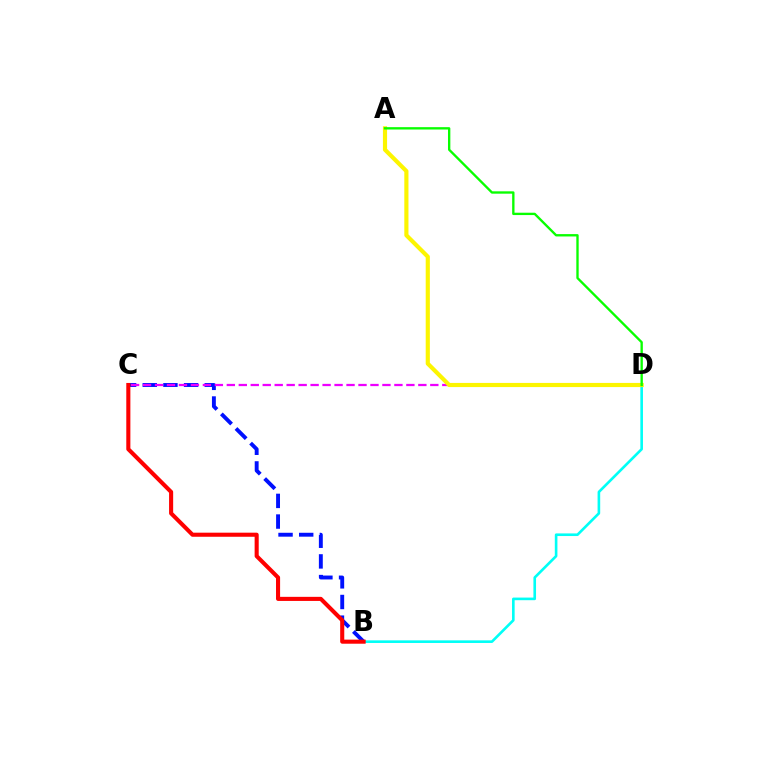{('B', 'C'): [{'color': '#0010ff', 'line_style': 'dashed', 'thickness': 2.81}, {'color': '#ff0000', 'line_style': 'solid', 'thickness': 2.94}], ('C', 'D'): [{'color': '#ee00ff', 'line_style': 'dashed', 'thickness': 1.63}], ('B', 'D'): [{'color': '#00fff6', 'line_style': 'solid', 'thickness': 1.89}], ('A', 'D'): [{'color': '#fcf500', 'line_style': 'solid', 'thickness': 2.99}, {'color': '#08ff00', 'line_style': 'solid', 'thickness': 1.69}]}